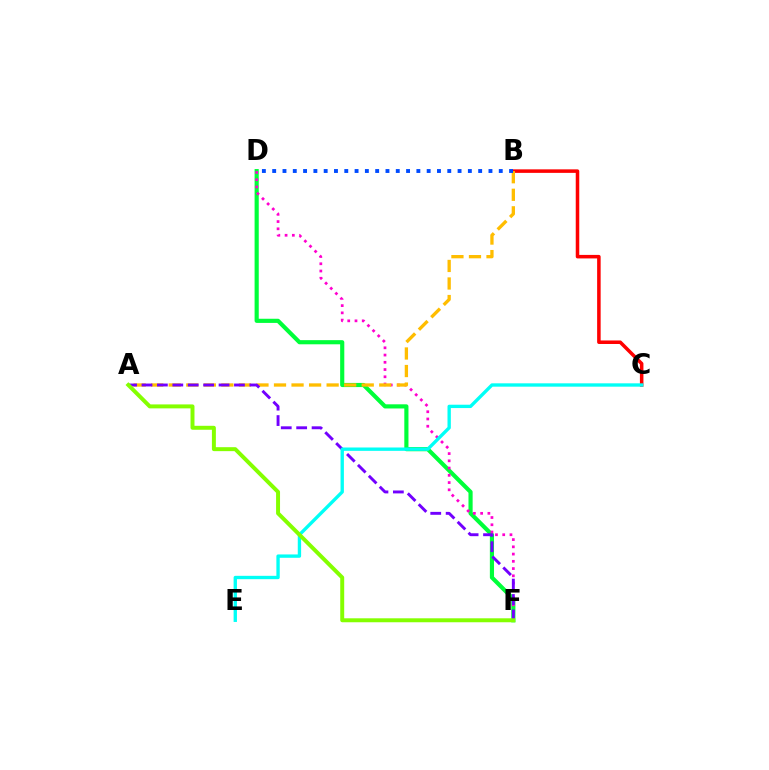{('D', 'F'): [{'color': '#00ff39', 'line_style': 'solid', 'thickness': 2.99}, {'color': '#ff00cf', 'line_style': 'dotted', 'thickness': 1.97}], ('B', 'C'): [{'color': '#ff0000', 'line_style': 'solid', 'thickness': 2.54}], ('A', 'B'): [{'color': '#ffbd00', 'line_style': 'dashed', 'thickness': 2.38}], ('A', 'F'): [{'color': '#7200ff', 'line_style': 'dashed', 'thickness': 2.09}, {'color': '#84ff00', 'line_style': 'solid', 'thickness': 2.85}], ('C', 'E'): [{'color': '#00fff6', 'line_style': 'solid', 'thickness': 2.41}], ('B', 'D'): [{'color': '#004bff', 'line_style': 'dotted', 'thickness': 2.8}]}